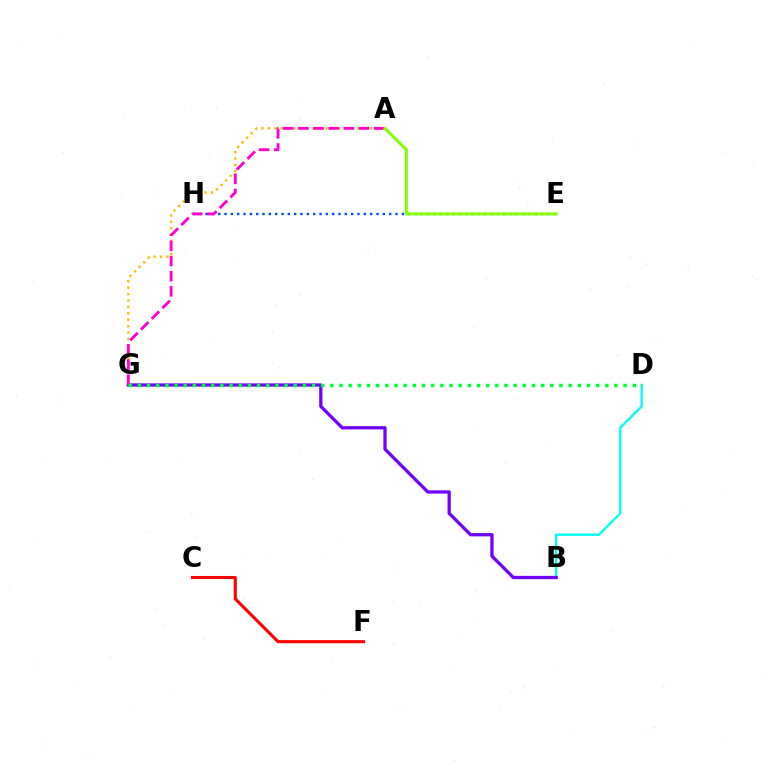{('A', 'G'): [{'color': '#ffbd00', 'line_style': 'dotted', 'thickness': 1.74}, {'color': '#ff00cf', 'line_style': 'dashed', 'thickness': 2.06}], ('E', 'H'): [{'color': '#004bff', 'line_style': 'dotted', 'thickness': 1.72}], ('B', 'D'): [{'color': '#00fff6', 'line_style': 'solid', 'thickness': 1.69}], ('B', 'G'): [{'color': '#7200ff', 'line_style': 'solid', 'thickness': 2.36}], ('C', 'F'): [{'color': '#ff0000', 'line_style': 'solid', 'thickness': 2.22}], ('A', 'E'): [{'color': '#84ff00', 'line_style': 'solid', 'thickness': 2.13}], ('D', 'G'): [{'color': '#00ff39', 'line_style': 'dotted', 'thickness': 2.49}]}